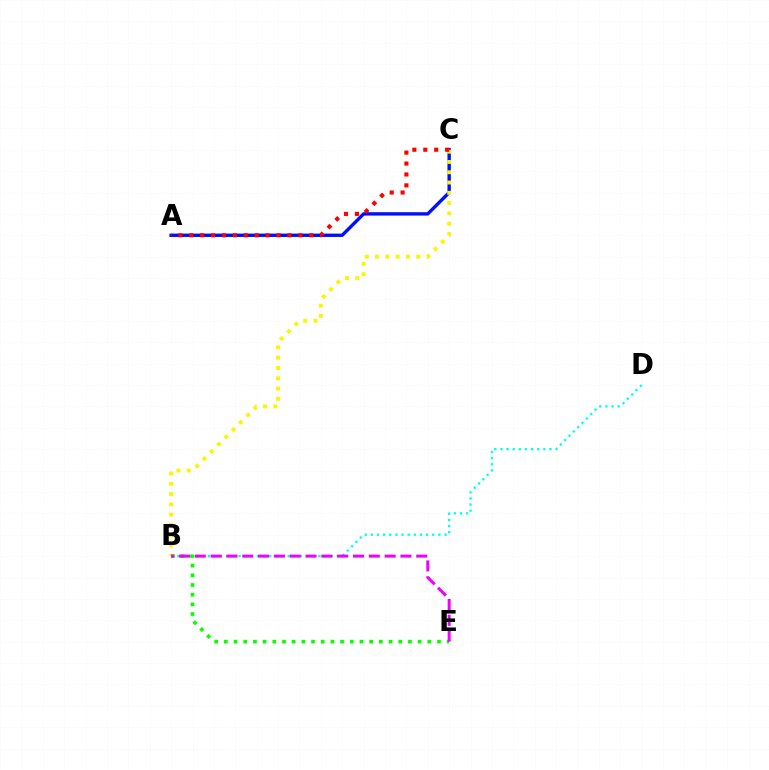{('A', 'C'): [{'color': '#0010ff', 'line_style': 'solid', 'thickness': 2.43}, {'color': '#ff0000', 'line_style': 'dotted', 'thickness': 2.96}], ('B', 'C'): [{'color': '#fcf500', 'line_style': 'dotted', 'thickness': 2.8}], ('B', 'D'): [{'color': '#00fff6', 'line_style': 'dotted', 'thickness': 1.67}], ('B', 'E'): [{'color': '#08ff00', 'line_style': 'dotted', 'thickness': 2.63}, {'color': '#ee00ff', 'line_style': 'dashed', 'thickness': 2.15}]}